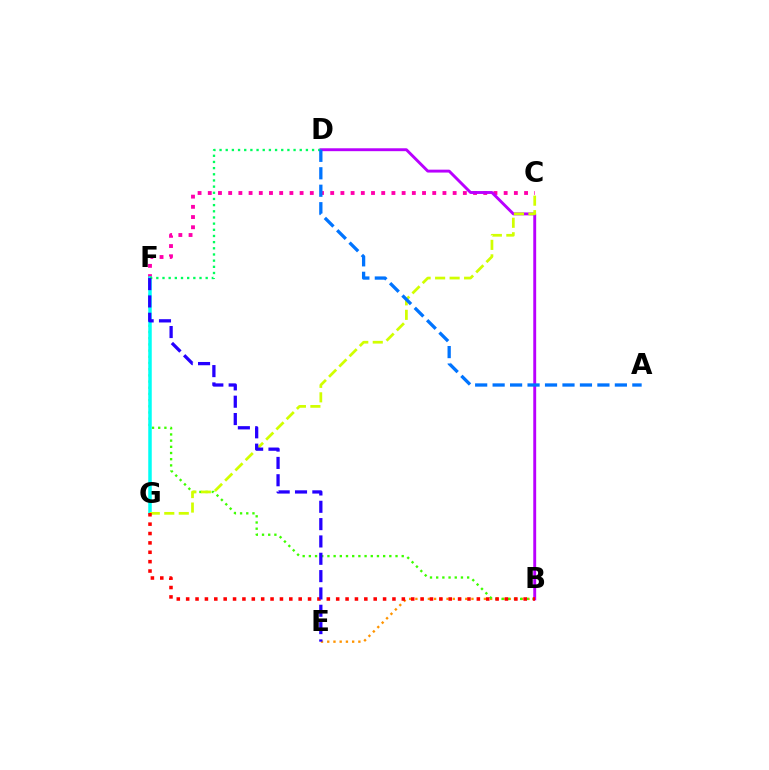{('C', 'F'): [{'color': '#ff00ac', 'line_style': 'dotted', 'thickness': 2.77}], ('B', 'E'): [{'color': '#ff9400', 'line_style': 'dotted', 'thickness': 1.69}], ('B', 'F'): [{'color': '#3dff00', 'line_style': 'dotted', 'thickness': 1.68}], ('F', 'G'): [{'color': '#00fff6', 'line_style': 'solid', 'thickness': 2.52}], ('B', 'D'): [{'color': '#b900ff', 'line_style': 'solid', 'thickness': 2.09}], ('D', 'F'): [{'color': '#00ff5c', 'line_style': 'dotted', 'thickness': 1.68}], ('C', 'G'): [{'color': '#d1ff00', 'line_style': 'dashed', 'thickness': 1.97}], ('B', 'G'): [{'color': '#ff0000', 'line_style': 'dotted', 'thickness': 2.55}], ('A', 'D'): [{'color': '#0074ff', 'line_style': 'dashed', 'thickness': 2.37}], ('E', 'F'): [{'color': '#2500ff', 'line_style': 'dashed', 'thickness': 2.35}]}